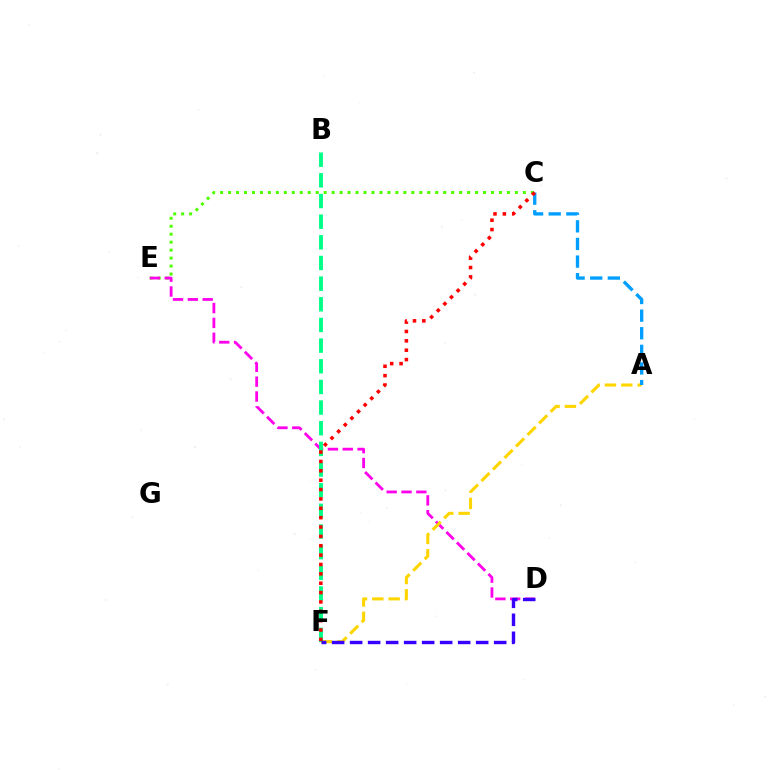{('C', 'E'): [{'color': '#4fff00', 'line_style': 'dotted', 'thickness': 2.16}], ('D', 'E'): [{'color': '#ff00ed', 'line_style': 'dashed', 'thickness': 2.02}], ('A', 'F'): [{'color': '#ffd500', 'line_style': 'dashed', 'thickness': 2.22}], ('B', 'F'): [{'color': '#00ff86', 'line_style': 'dashed', 'thickness': 2.81}], ('A', 'C'): [{'color': '#009eff', 'line_style': 'dashed', 'thickness': 2.39}], ('D', 'F'): [{'color': '#3700ff', 'line_style': 'dashed', 'thickness': 2.45}], ('C', 'F'): [{'color': '#ff0000', 'line_style': 'dotted', 'thickness': 2.54}]}